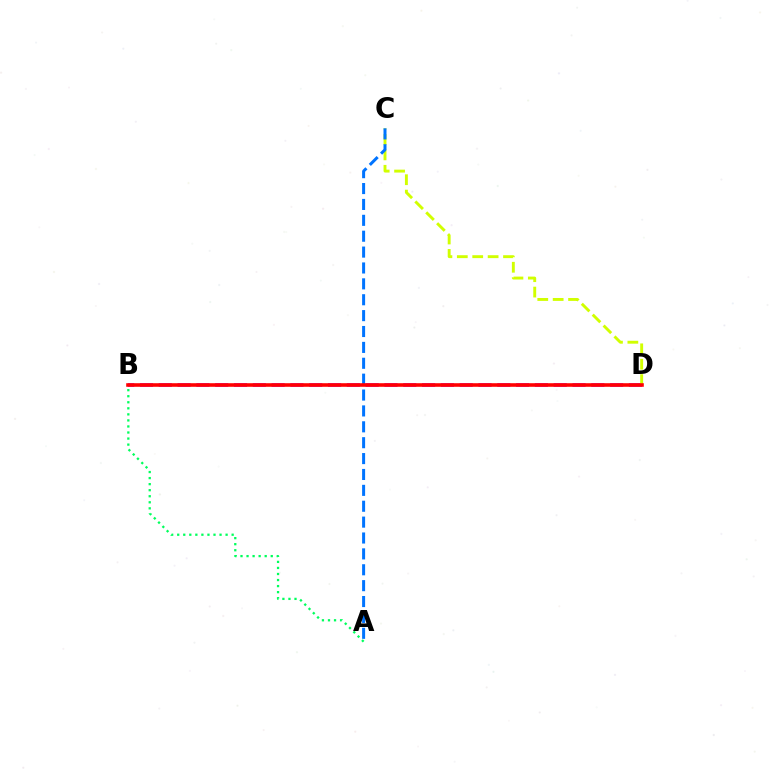{('A', 'B'): [{'color': '#00ff5c', 'line_style': 'dotted', 'thickness': 1.64}], ('B', 'D'): [{'color': '#b900ff', 'line_style': 'dashed', 'thickness': 2.55}, {'color': '#ff0000', 'line_style': 'solid', 'thickness': 2.58}], ('C', 'D'): [{'color': '#d1ff00', 'line_style': 'dashed', 'thickness': 2.09}], ('A', 'C'): [{'color': '#0074ff', 'line_style': 'dashed', 'thickness': 2.16}]}